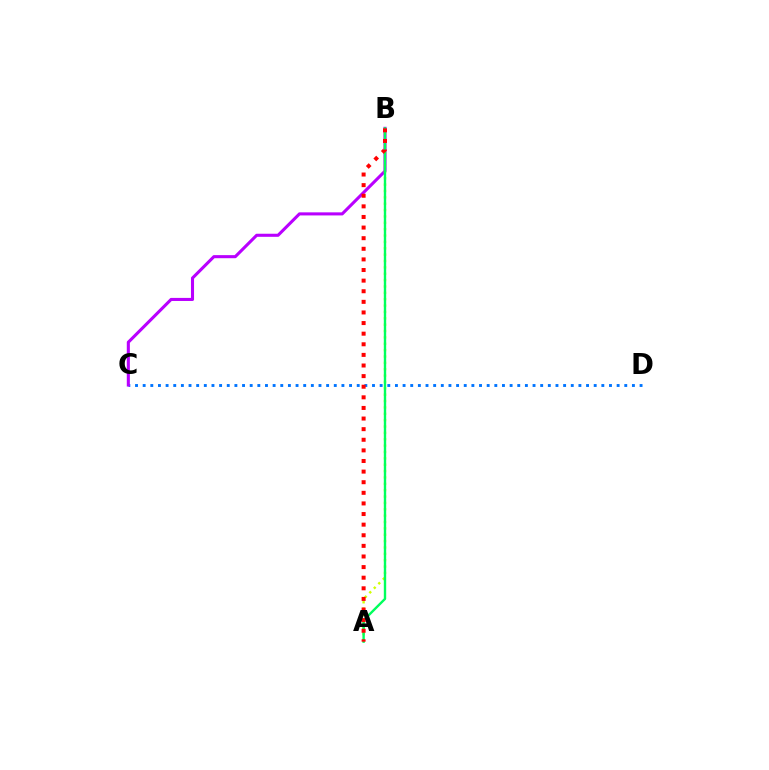{('C', 'D'): [{'color': '#0074ff', 'line_style': 'dotted', 'thickness': 2.08}], ('B', 'C'): [{'color': '#b900ff', 'line_style': 'solid', 'thickness': 2.22}], ('A', 'B'): [{'color': '#d1ff00', 'line_style': 'dotted', 'thickness': 1.73}, {'color': '#00ff5c', 'line_style': 'solid', 'thickness': 1.71}, {'color': '#ff0000', 'line_style': 'dotted', 'thickness': 2.88}]}